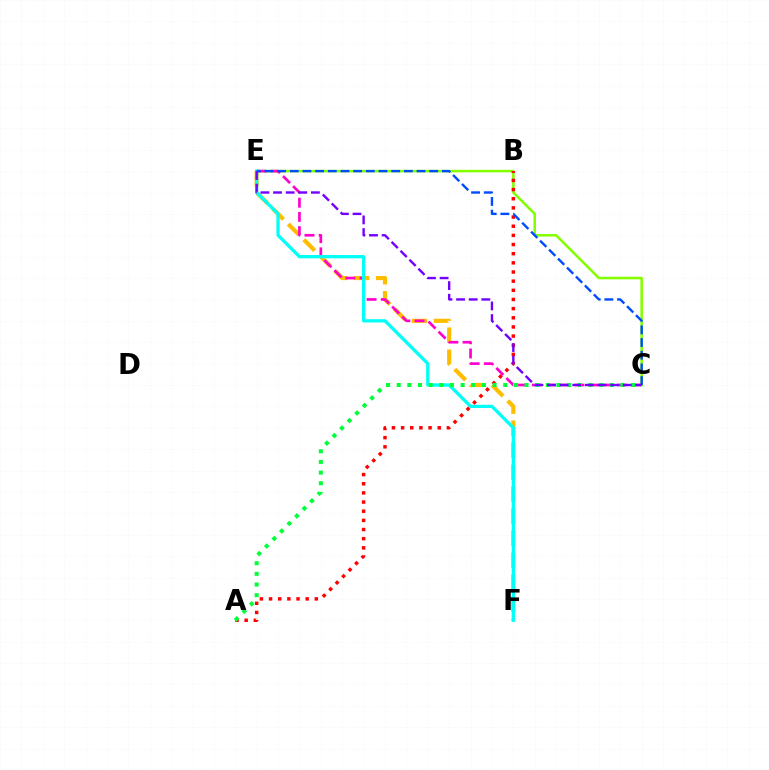{('E', 'F'): [{'color': '#ffbd00', 'line_style': 'dashed', 'thickness': 2.99}, {'color': '#00fff6', 'line_style': 'solid', 'thickness': 2.36}], ('C', 'E'): [{'color': '#84ff00', 'line_style': 'solid', 'thickness': 1.84}, {'color': '#ff00cf', 'line_style': 'dashed', 'thickness': 1.93}, {'color': '#004bff', 'line_style': 'dashed', 'thickness': 1.72}, {'color': '#7200ff', 'line_style': 'dashed', 'thickness': 1.71}], ('A', 'B'): [{'color': '#ff0000', 'line_style': 'dotted', 'thickness': 2.49}], ('A', 'C'): [{'color': '#00ff39', 'line_style': 'dotted', 'thickness': 2.89}]}